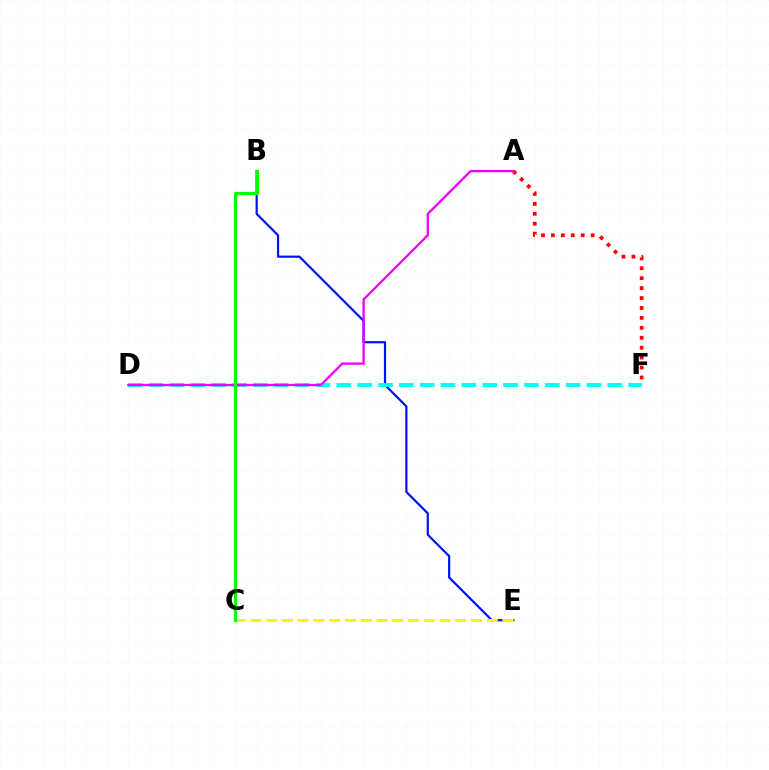{('A', 'F'): [{'color': '#ff0000', 'line_style': 'dotted', 'thickness': 2.7}], ('B', 'E'): [{'color': '#0010ff', 'line_style': 'solid', 'thickness': 1.58}], ('C', 'E'): [{'color': '#fcf500', 'line_style': 'dashed', 'thickness': 2.14}], ('D', 'F'): [{'color': '#00fff6', 'line_style': 'dashed', 'thickness': 2.83}], ('A', 'D'): [{'color': '#ee00ff', 'line_style': 'solid', 'thickness': 1.66}], ('B', 'C'): [{'color': '#08ff00', 'line_style': 'solid', 'thickness': 2.26}]}